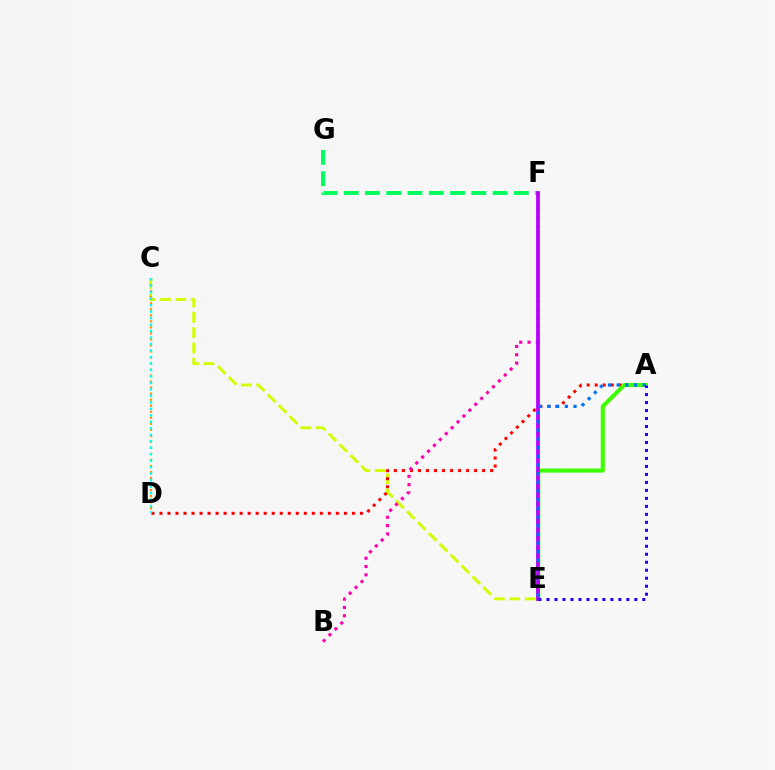{('F', 'G'): [{'color': '#00ff5c', 'line_style': 'dashed', 'thickness': 2.89}], ('C', 'E'): [{'color': '#d1ff00', 'line_style': 'dashed', 'thickness': 2.09}], ('A', 'D'): [{'color': '#ff0000', 'line_style': 'dotted', 'thickness': 2.18}], ('B', 'F'): [{'color': '#ff00ac', 'line_style': 'dotted', 'thickness': 2.26}], ('C', 'D'): [{'color': '#ff9400', 'line_style': 'dotted', 'thickness': 1.64}, {'color': '#00fff6', 'line_style': 'dotted', 'thickness': 1.76}], ('A', 'E'): [{'color': '#3dff00', 'line_style': 'solid', 'thickness': 2.96}, {'color': '#0074ff', 'line_style': 'dotted', 'thickness': 2.36}, {'color': '#2500ff', 'line_style': 'dotted', 'thickness': 2.17}], ('E', 'F'): [{'color': '#b900ff', 'line_style': 'solid', 'thickness': 2.71}]}